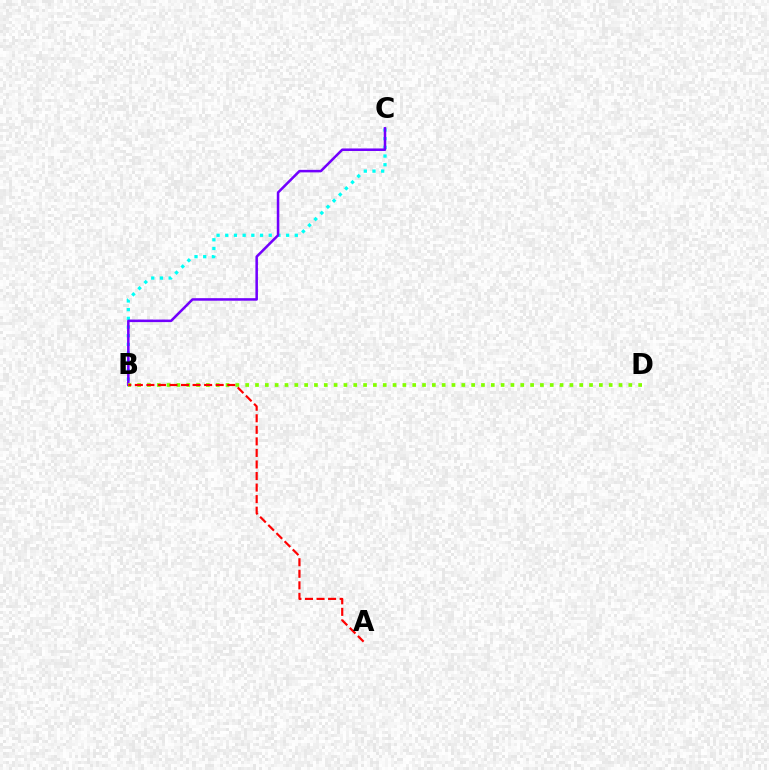{('B', 'C'): [{'color': '#00fff6', 'line_style': 'dotted', 'thickness': 2.36}, {'color': '#7200ff', 'line_style': 'solid', 'thickness': 1.82}], ('B', 'D'): [{'color': '#84ff00', 'line_style': 'dotted', 'thickness': 2.67}], ('A', 'B'): [{'color': '#ff0000', 'line_style': 'dashed', 'thickness': 1.57}]}